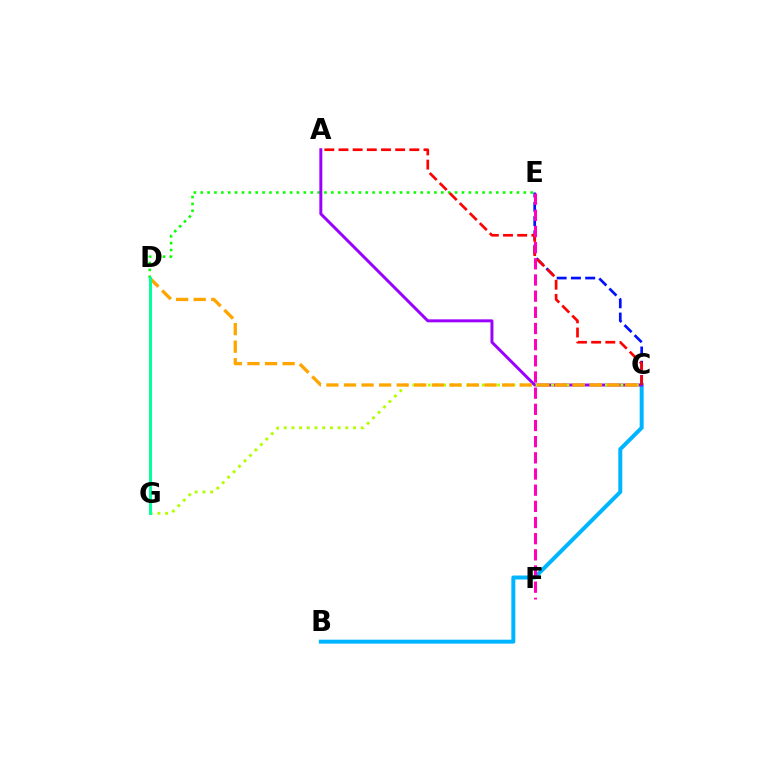{('B', 'C'): [{'color': '#00b5ff', 'line_style': 'solid', 'thickness': 2.87}], ('C', 'E'): [{'color': '#0010ff', 'line_style': 'dashed', 'thickness': 1.94}], ('D', 'E'): [{'color': '#08ff00', 'line_style': 'dotted', 'thickness': 1.87}], ('A', 'C'): [{'color': '#9b00ff', 'line_style': 'solid', 'thickness': 2.13}, {'color': '#ff0000', 'line_style': 'dashed', 'thickness': 1.92}], ('C', 'G'): [{'color': '#b3ff00', 'line_style': 'dotted', 'thickness': 2.09}], ('C', 'D'): [{'color': '#ffa500', 'line_style': 'dashed', 'thickness': 2.39}], ('D', 'G'): [{'color': '#00ff9d', 'line_style': 'solid', 'thickness': 2.11}], ('E', 'F'): [{'color': '#ff00bd', 'line_style': 'dashed', 'thickness': 2.2}]}